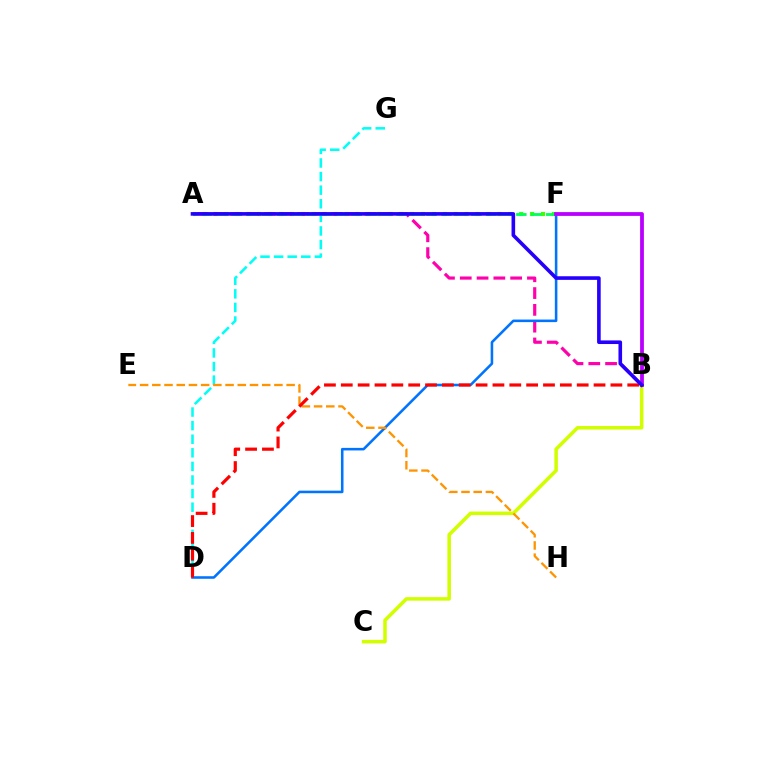{('A', 'F'): [{'color': '#3dff00', 'line_style': 'dotted', 'thickness': 2.97}, {'color': '#00ff5c', 'line_style': 'dashed', 'thickness': 2.03}], ('B', 'C'): [{'color': '#d1ff00', 'line_style': 'solid', 'thickness': 2.55}], ('A', 'B'): [{'color': '#ff00ac', 'line_style': 'dashed', 'thickness': 2.28}, {'color': '#2500ff', 'line_style': 'solid', 'thickness': 2.6}], ('D', 'G'): [{'color': '#00fff6', 'line_style': 'dashed', 'thickness': 1.85}], ('D', 'F'): [{'color': '#0074ff', 'line_style': 'solid', 'thickness': 1.85}], ('E', 'H'): [{'color': '#ff9400', 'line_style': 'dashed', 'thickness': 1.66}], ('B', 'F'): [{'color': '#b900ff', 'line_style': 'solid', 'thickness': 2.73}], ('B', 'D'): [{'color': '#ff0000', 'line_style': 'dashed', 'thickness': 2.29}]}